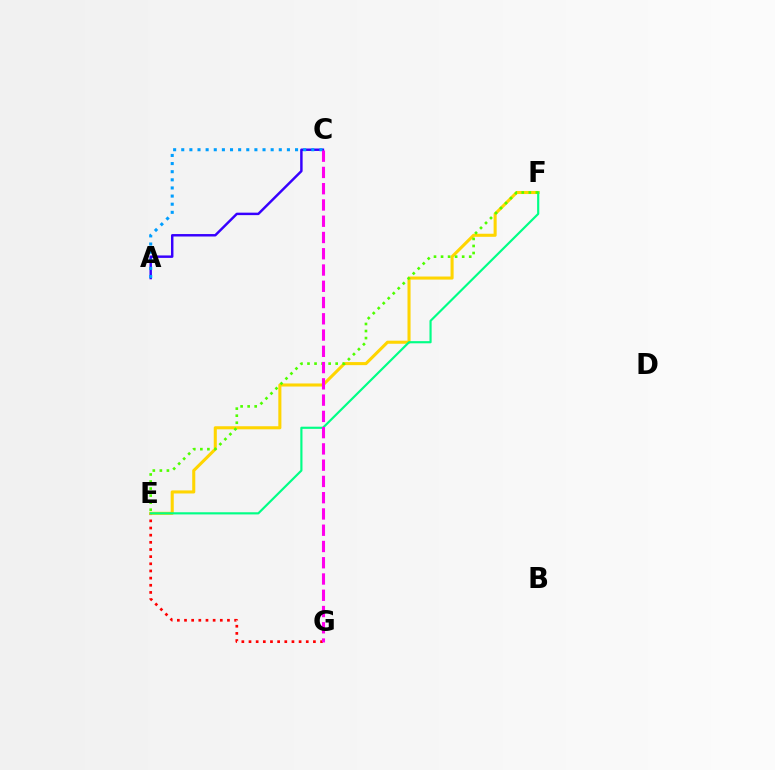{('E', 'G'): [{'color': '#ff0000', 'line_style': 'dotted', 'thickness': 1.94}], ('E', 'F'): [{'color': '#ffd500', 'line_style': 'solid', 'thickness': 2.21}, {'color': '#00ff86', 'line_style': 'solid', 'thickness': 1.56}, {'color': '#4fff00', 'line_style': 'dotted', 'thickness': 1.91}], ('A', 'C'): [{'color': '#3700ff', 'line_style': 'solid', 'thickness': 1.77}, {'color': '#009eff', 'line_style': 'dotted', 'thickness': 2.21}], ('C', 'G'): [{'color': '#ff00ed', 'line_style': 'dashed', 'thickness': 2.21}]}